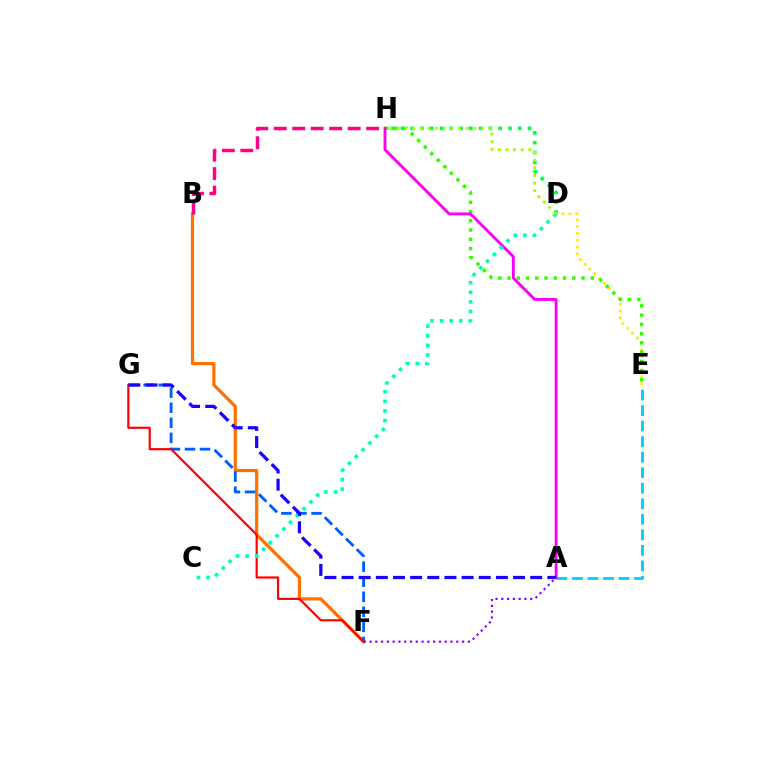{('B', 'F'): [{'color': '#ff7000', 'line_style': 'solid', 'thickness': 2.32}], ('D', 'H'): [{'color': '#00ff45', 'line_style': 'dotted', 'thickness': 2.66}, {'color': '#a2ff00', 'line_style': 'dotted', 'thickness': 2.08}], ('F', 'G'): [{'color': '#005dff', 'line_style': 'dashed', 'thickness': 2.05}, {'color': '#ff0000', 'line_style': 'solid', 'thickness': 1.57}], ('D', 'E'): [{'color': '#ffe600', 'line_style': 'dotted', 'thickness': 1.85}], ('E', 'H'): [{'color': '#31ff00', 'line_style': 'dotted', 'thickness': 2.51}], ('A', 'E'): [{'color': '#00d3ff', 'line_style': 'dashed', 'thickness': 2.11}], ('A', 'H'): [{'color': '#fa00f9', 'line_style': 'solid', 'thickness': 2.07}], ('A', 'F'): [{'color': '#8a00ff', 'line_style': 'dotted', 'thickness': 1.57}], ('B', 'H'): [{'color': '#ff0088', 'line_style': 'dashed', 'thickness': 2.51}], ('C', 'D'): [{'color': '#00ffbb', 'line_style': 'dotted', 'thickness': 2.6}], ('A', 'G'): [{'color': '#1900ff', 'line_style': 'dashed', 'thickness': 2.33}]}